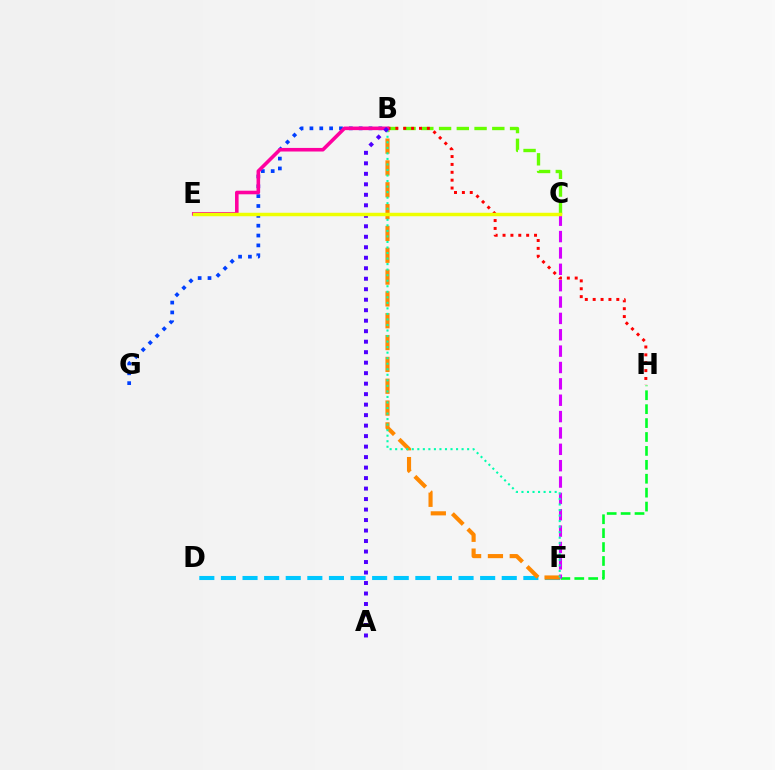{('D', 'F'): [{'color': '#00c7ff', 'line_style': 'dashed', 'thickness': 2.93}], ('F', 'H'): [{'color': '#00ff27', 'line_style': 'dashed', 'thickness': 1.89}], ('C', 'F'): [{'color': '#d600ff', 'line_style': 'dashed', 'thickness': 2.22}], ('B', 'C'): [{'color': '#66ff00', 'line_style': 'dashed', 'thickness': 2.41}], ('B', 'G'): [{'color': '#003fff', 'line_style': 'dotted', 'thickness': 2.68}], ('B', 'F'): [{'color': '#ff8800', 'line_style': 'dashed', 'thickness': 2.97}, {'color': '#00ffaf', 'line_style': 'dotted', 'thickness': 1.5}], ('B', 'H'): [{'color': '#ff0000', 'line_style': 'dotted', 'thickness': 2.14}], ('B', 'E'): [{'color': '#ff00a0', 'line_style': 'solid', 'thickness': 2.58}], ('A', 'B'): [{'color': '#4f00ff', 'line_style': 'dotted', 'thickness': 2.85}], ('C', 'E'): [{'color': '#eeff00', 'line_style': 'solid', 'thickness': 2.49}]}